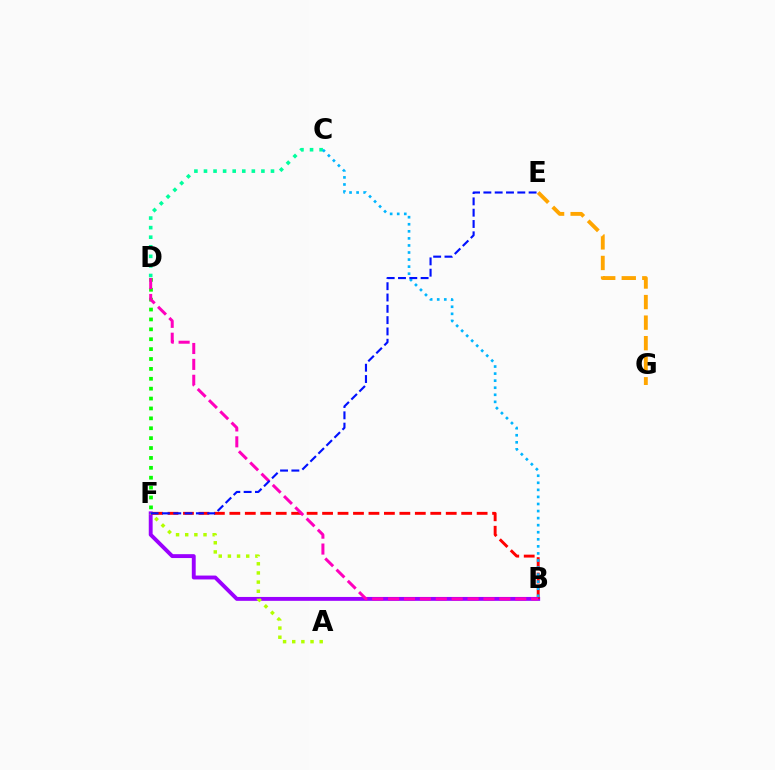{('C', 'D'): [{'color': '#00ff9d', 'line_style': 'dotted', 'thickness': 2.6}], ('D', 'F'): [{'color': '#08ff00', 'line_style': 'dotted', 'thickness': 2.69}], ('B', 'F'): [{'color': '#9b00ff', 'line_style': 'solid', 'thickness': 2.8}, {'color': '#ff0000', 'line_style': 'dashed', 'thickness': 2.1}], ('A', 'F'): [{'color': '#b3ff00', 'line_style': 'dotted', 'thickness': 2.49}], ('B', 'C'): [{'color': '#00b5ff', 'line_style': 'dotted', 'thickness': 1.92}], ('B', 'D'): [{'color': '#ff00bd', 'line_style': 'dashed', 'thickness': 2.16}], ('E', 'F'): [{'color': '#0010ff', 'line_style': 'dashed', 'thickness': 1.54}], ('E', 'G'): [{'color': '#ffa500', 'line_style': 'dashed', 'thickness': 2.79}]}